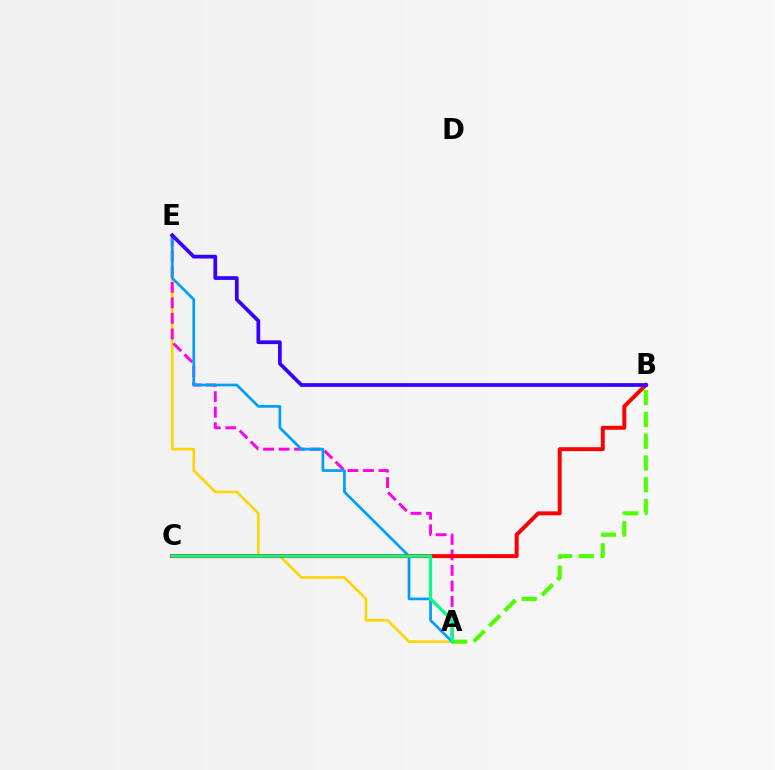{('A', 'E'): [{'color': '#ffd500', 'line_style': 'solid', 'thickness': 1.88}, {'color': '#ff00ed', 'line_style': 'dashed', 'thickness': 2.11}, {'color': '#009eff', 'line_style': 'solid', 'thickness': 1.95}], ('A', 'B'): [{'color': '#4fff00', 'line_style': 'dashed', 'thickness': 2.96}], ('B', 'C'): [{'color': '#ff0000', 'line_style': 'solid', 'thickness': 2.84}], ('A', 'C'): [{'color': '#00ff86', 'line_style': 'solid', 'thickness': 2.32}], ('B', 'E'): [{'color': '#3700ff', 'line_style': 'solid', 'thickness': 2.69}]}